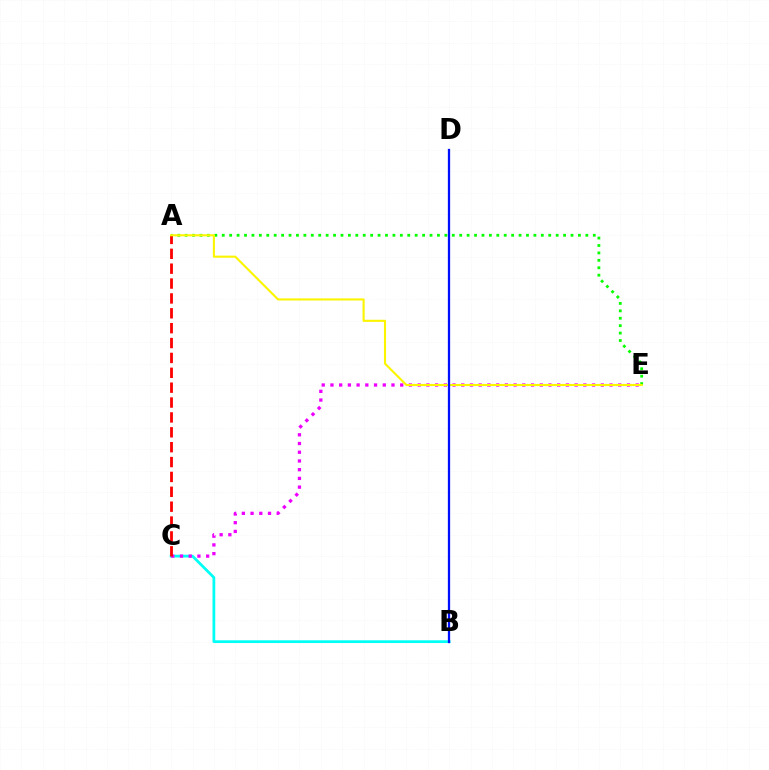{('A', 'E'): [{'color': '#08ff00', 'line_style': 'dotted', 'thickness': 2.02}, {'color': '#fcf500', 'line_style': 'solid', 'thickness': 1.52}], ('B', 'C'): [{'color': '#00fff6', 'line_style': 'solid', 'thickness': 1.98}], ('C', 'E'): [{'color': '#ee00ff', 'line_style': 'dotted', 'thickness': 2.37}], ('A', 'C'): [{'color': '#ff0000', 'line_style': 'dashed', 'thickness': 2.02}], ('B', 'D'): [{'color': '#0010ff', 'line_style': 'solid', 'thickness': 1.64}]}